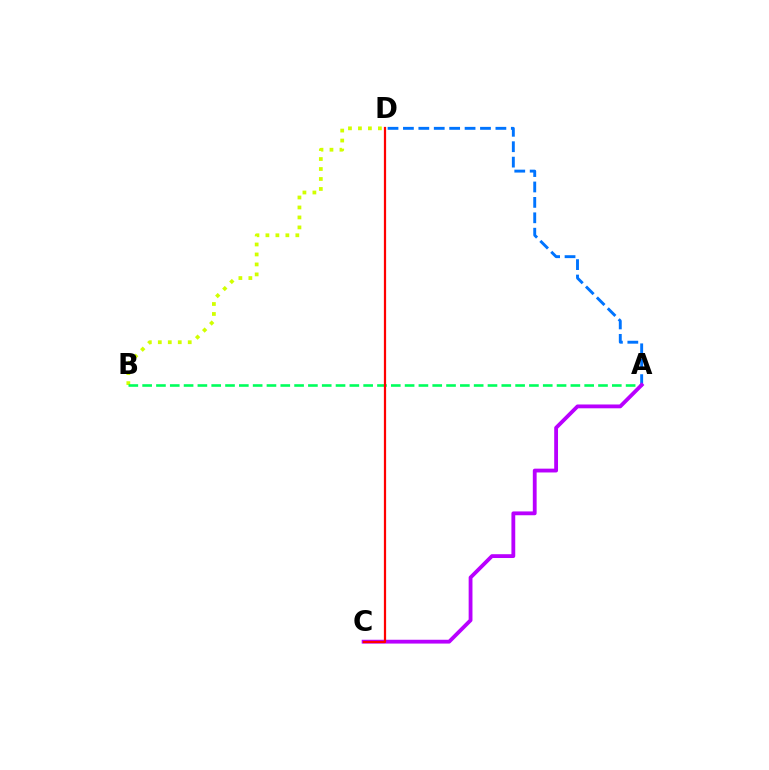{('B', 'D'): [{'color': '#d1ff00', 'line_style': 'dotted', 'thickness': 2.71}], ('A', 'B'): [{'color': '#00ff5c', 'line_style': 'dashed', 'thickness': 1.88}], ('A', 'D'): [{'color': '#0074ff', 'line_style': 'dashed', 'thickness': 2.09}], ('A', 'C'): [{'color': '#b900ff', 'line_style': 'solid', 'thickness': 2.75}], ('C', 'D'): [{'color': '#ff0000', 'line_style': 'solid', 'thickness': 1.61}]}